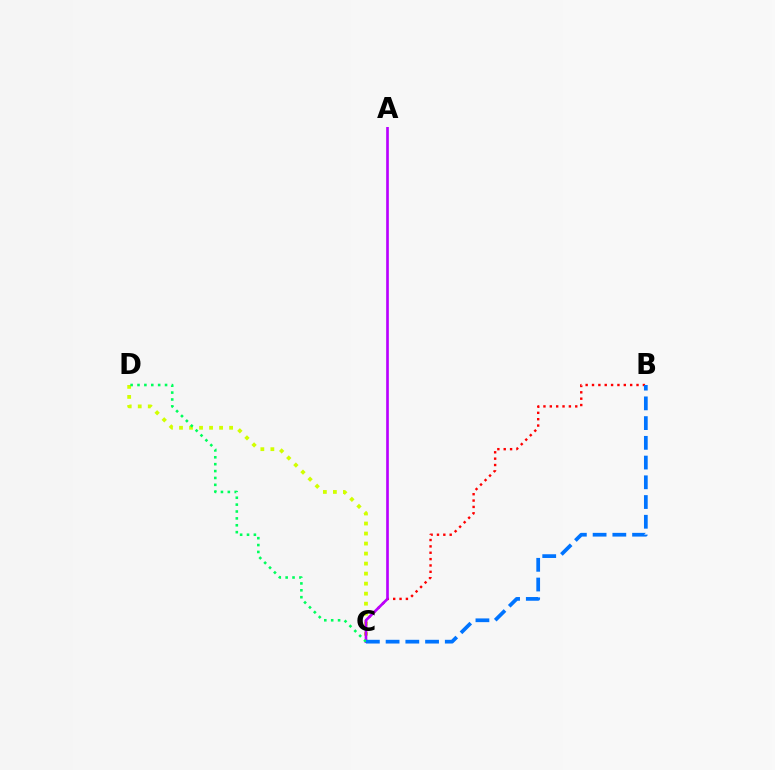{('C', 'D'): [{'color': '#d1ff00', 'line_style': 'dotted', 'thickness': 2.72}, {'color': '#00ff5c', 'line_style': 'dotted', 'thickness': 1.87}], ('B', 'C'): [{'color': '#ff0000', 'line_style': 'dotted', 'thickness': 1.73}, {'color': '#0074ff', 'line_style': 'dashed', 'thickness': 2.68}], ('A', 'C'): [{'color': '#b900ff', 'line_style': 'solid', 'thickness': 1.92}]}